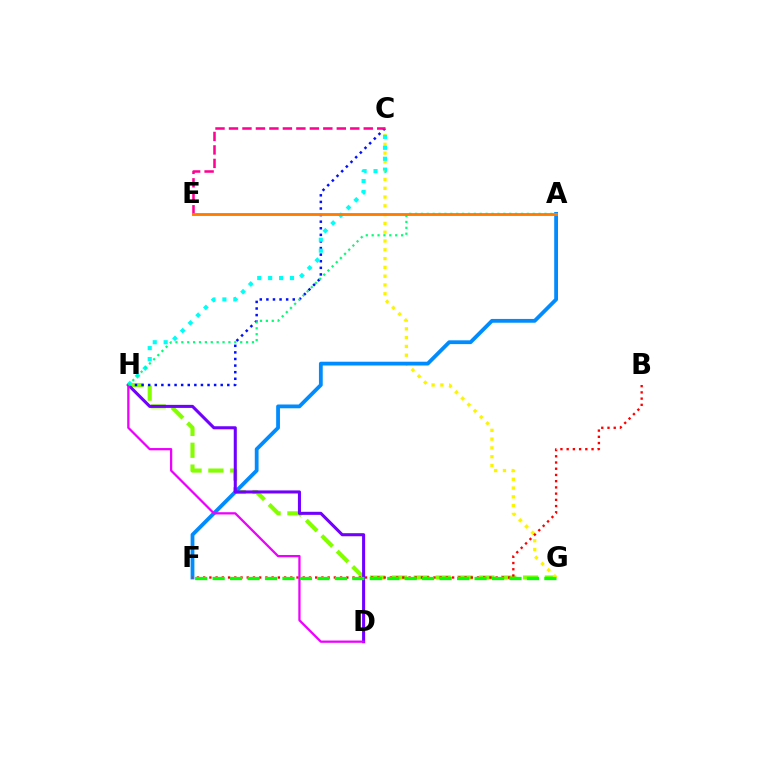{('G', 'H'): [{'color': '#84ff00', 'line_style': 'dashed', 'thickness': 2.97}], ('C', 'H'): [{'color': '#0010ff', 'line_style': 'dotted', 'thickness': 1.79}, {'color': '#00fff6', 'line_style': 'dotted', 'thickness': 2.97}], ('C', 'E'): [{'color': '#ff0094', 'line_style': 'dashed', 'thickness': 1.83}], ('C', 'G'): [{'color': '#fcf500', 'line_style': 'dotted', 'thickness': 2.39}], ('A', 'F'): [{'color': '#008cff', 'line_style': 'solid', 'thickness': 2.73}], ('B', 'F'): [{'color': '#ff0000', 'line_style': 'dotted', 'thickness': 1.69}], ('D', 'H'): [{'color': '#7200ff', 'line_style': 'solid', 'thickness': 2.2}, {'color': '#ee00ff', 'line_style': 'solid', 'thickness': 1.63}], ('A', 'H'): [{'color': '#00ff74', 'line_style': 'dotted', 'thickness': 1.6}], ('A', 'E'): [{'color': '#ff7c00', 'line_style': 'solid', 'thickness': 2.07}], ('F', 'G'): [{'color': '#08ff00', 'line_style': 'dashed', 'thickness': 2.37}]}